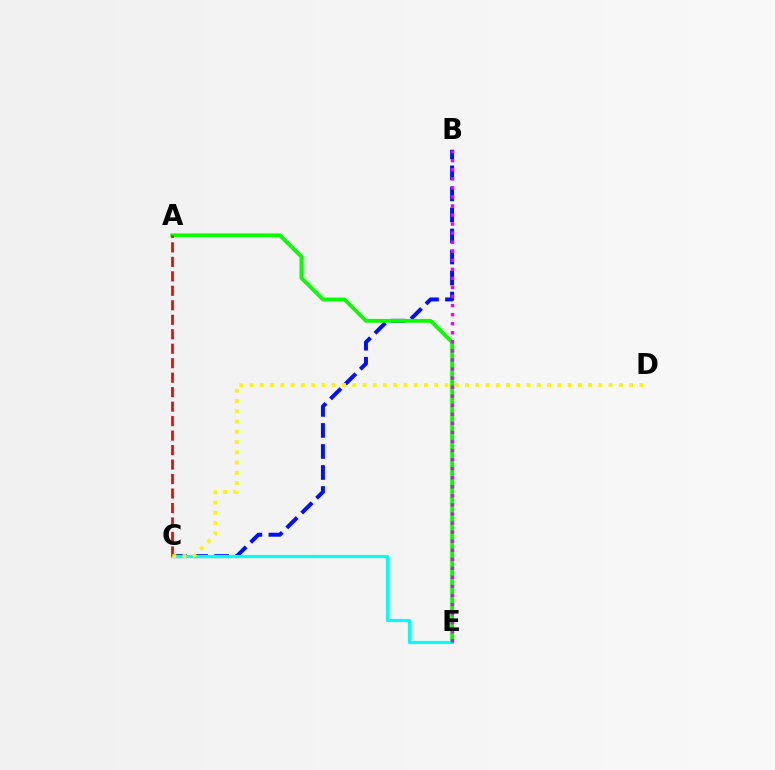{('B', 'C'): [{'color': '#0010ff', 'line_style': 'dashed', 'thickness': 2.86}], ('A', 'E'): [{'color': '#08ff00', 'line_style': 'solid', 'thickness': 2.73}], ('C', 'E'): [{'color': '#00fff6', 'line_style': 'solid', 'thickness': 2.28}], ('B', 'E'): [{'color': '#ee00ff', 'line_style': 'dotted', 'thickness': 2.46}], ('A', 'C'): [{'color': '#ff0000', 'line_style': 'dashed', 'thickness': 1.97}], ('C', 'D'): [{'color': '#fcf500', 'line_style': 'dotted', 'thickness': 2.79}]}